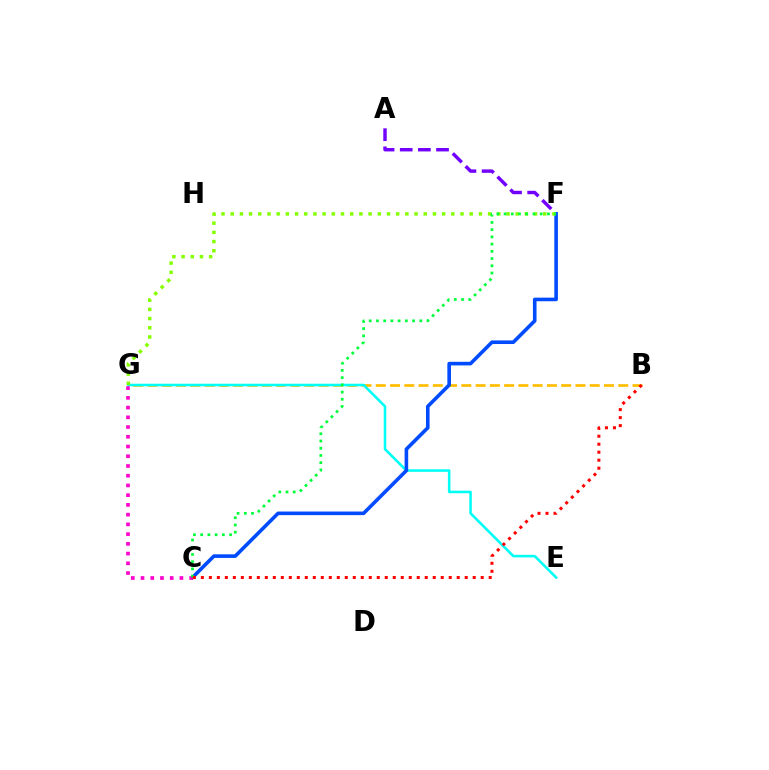{('A', 'F'): [{'color': '#7200ff', 'line_style': 'dashed', 'thickness': 2.46}], ('B', 'G'): [{'color': '#ffbd00', 'line_style': 'dashed', 'thickness': 1.94}], ('E', 'G'): [{'color': '#00fff6', 'line_style': 'solid', 'thickness': 1.85}], ('C', 'F'): [{'color': '#004bff', 'line_style': 'solid', 'thickness': 2.59}, {'color': '#00ff39', 'line_style': 'dotted', 'thickness': 1.96}], ('F', 'G'): [{'color': '#84ff00', 'line_style': 'dotted', 'thickness': 2.5}], ('C', 'G'): [{'color': '#ff00cf', 'line_style': 'dotted', 'thickness': 2.64}], ('B', 'C'): [{'color': '#ff0000', 'line_style': 'dotted', 'thickness': 2.17}]}